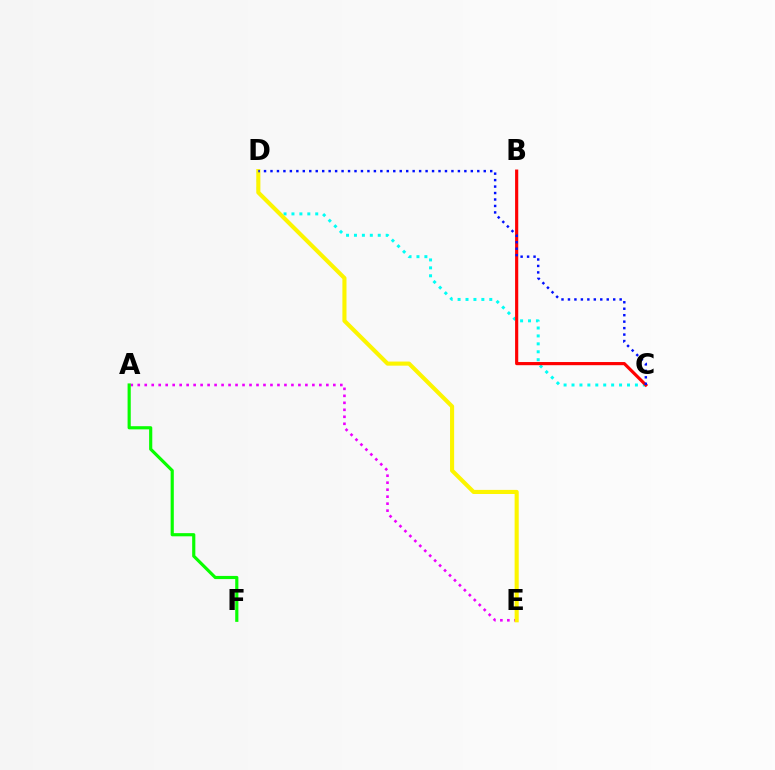{('A', 'E'): [{'color': '#ee00ff', 'line_style': 'dotted', 'thickness': 1.9}], ('C', 'D'): [{'color': '#00fff6', 'line_style': 'dotted', 'thickness': 2.15}, {'color': '#0010ff', 'line_style': 'dotted', 'thickness': 1.76}], ('A', 'F'): [{'color': '#08ff00', 'line_style': 'solid', 'thickness': 2.28}], ('B', 'C'): [{'color': '#ff0000', 'line_style': 'solid', 'thickness': 2.28}], ('D', 'E'): [{'color': '#fcf500', 'line_style': 'solid', 'thickness': 2.95}]}